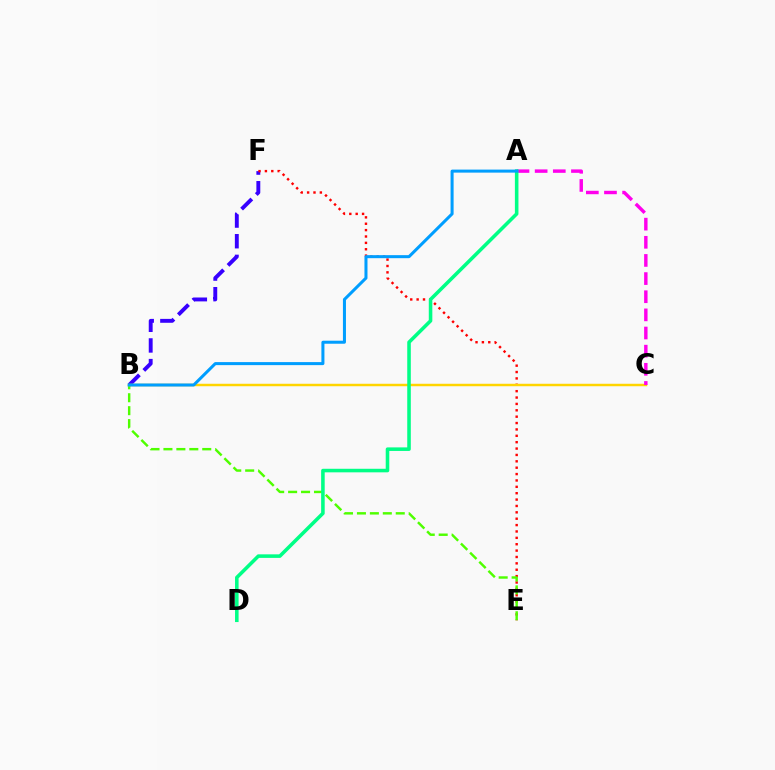{('B', 'F'): [{'color': '#3700ff', 'line_style': 'dashed', 'thickness': 2.81}], ('E', 'F'): [{'color': '#ff0000', 'line_style': 'dotted', 'thickness': 1.73}], ('B', 'E'): [{'color': '#4fff00', 'line_style': 'dashed', 'thickness': 1.76}], ('B', 'C'): [{'color': '#ffd500', 'line_style': 'solid', 'thickness': 1.77}], ('A', 'C'): [{'color': '#ff00ed', 'line_style': 'dashed', 'thickness': 2.46}], ('A', 'D'): [{'color': '#00ff86', 'line_style': 'solid', 'thickness': 2.56}], ('A', 'B'): [{'color': '#009eff', 'line_style': 'solid', 'thickness': 2.18}]}